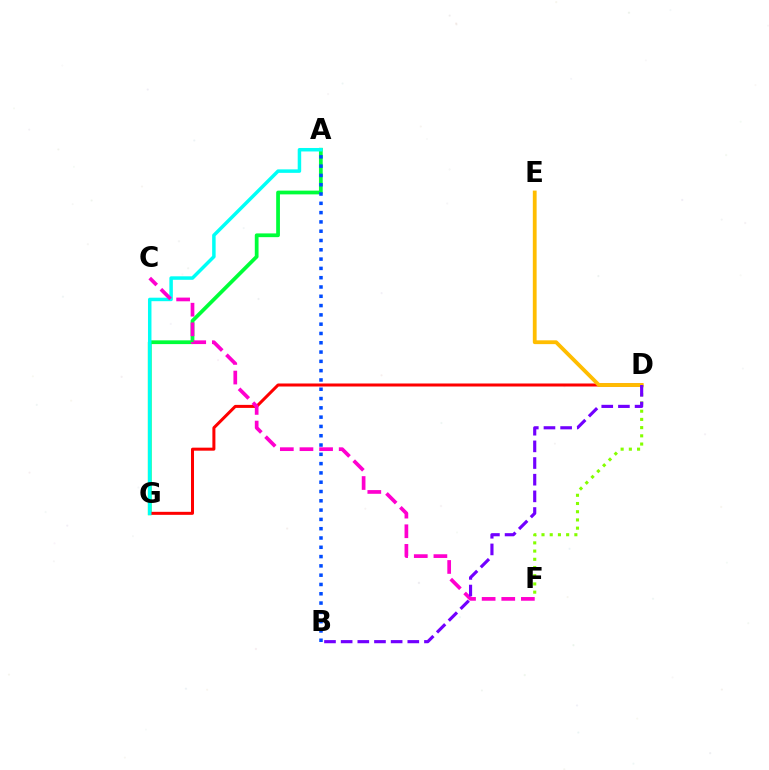{('A', 'G'): [{'color': '#00ff39', 'line_style': 'solid', 'thickness': 2.7}, {'color': '#00fff6', 'line_style': 'solid', 'thickness': 2.51}], ('D', 'G'): [{'color': '#ff0000', 'line_style': 'solid', 'thickness': 2.17}], ('D', 'E'): [{'color': '#ffbd00', 'line_style': 'solid', 'thickness': 2.74}], ('D', 'F'): [{'color': '#84ff00', 'line_style': 'dotted', 'thickness': 2.23}], ('C', 'F'): [{'color': '#ff00cf', 'line_style': 'dashed', 'thickness': 2.67}], ('A', 'B'): [{'color': '#004bff', 'line_style': 'dotted', 'thickness': 2.53}], ('B', 'D'): [{'color': '#7200ff', 'line_style': 'dashed', 'thickness': 2.26}]}